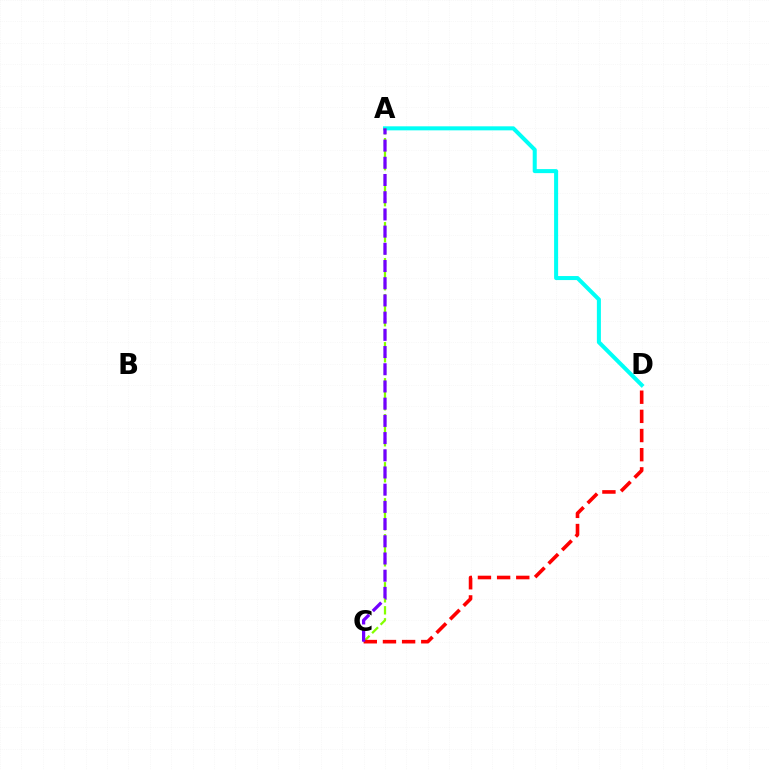{('A', 'D'): [{'color': '#00fff6', 'line_style': 'solid', 'thickness': 2.9}], ('A', 'C'): [{'color': '#84ff00', 'line_style': 'dashed', 'thickness': 1.63}, {'color': '#7200ff', 'line_style': 'dashed', 'thickness': 2.34}], ('C', 'D'): [{'color': '#ff0000', 'line_style': 'dashed', 'thickness': 2.6}]}